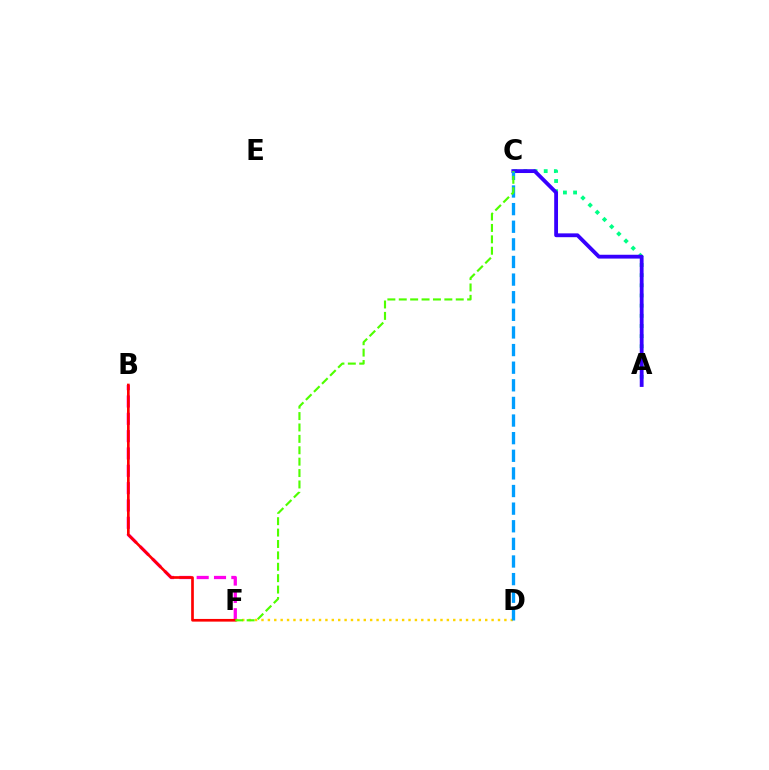{('A', 'C'): [{'color': '#00ff86', 'line_style': 'dotted', 'thickness': 2.76}, {'color': '#3700ff', 'line_style': 'solid', 'thickness': 2.75}], ('B', 'F'): [{'color': '#ff00ed', 'line_style': 'dashed', 'thickness': 2.35}, {'color': '#ff0000', 'line_style': 'solid', 'thickness': 1.93}], ('D', 'F'): [{'color': '#ffd500', 'line_style': 'dotted', 'thickness': 1.74}], ('C', 'D'): [{'color': '#009eff', 'line_style': 'dashed', 'thickness': 2.39}], ('C', 'F'): [{'color': '#4fff00', 'line_style': 'dashed', 'thickness': 1.55}]}